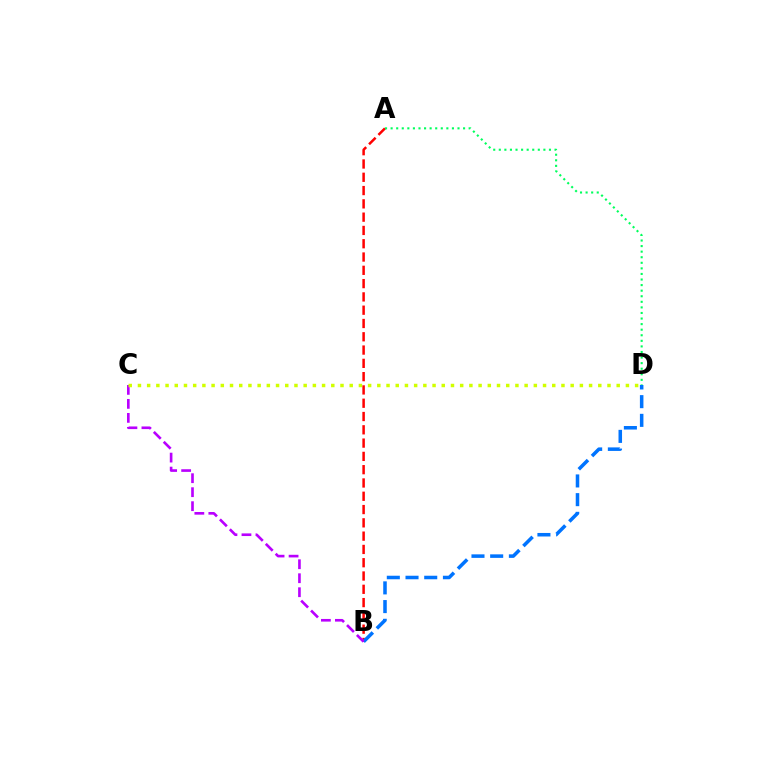{('A', 'B'): [{'color': '#ff0000', 'line_style': 'dashed', 'thickness': 1.81}], ('B', 'D'): [{'color': '#0074ff', 'line_style': 'dashed', 'thickness': 2.54}], ('A', 'D'): [{'color': '#00ff5c', 'line_style': 'dotted', 'thickness': 1.51}], ('B', 'C'): [{'color': '#b900ff', 'line_style': 'dashed', 'thickness': 1.9}], ('C', 'D'): [{'color': '#d1ff00', 'line_style': 'dotted', 'thickness': 2.5}]}